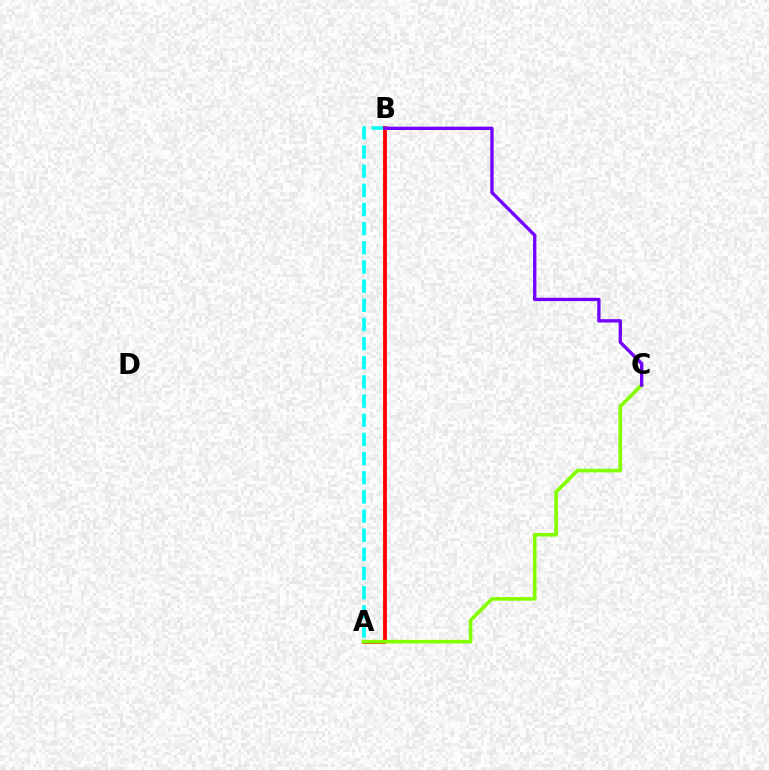{('A', 'B'): [{'color': '#00fff6', 'line_style': 'dashed', 'thickness': 2.6}, {'color': '#ff0000', 'line_style': 'solid', 'thickness': 2.76}], ('A', 'C'): [{'color': '#84ff00', 'line_style': 'solid', 'thickness': 2.6}], ('B', 'C'): [{'color': '#7200ff', 'line_style': 'solid', 'thickness': 2.4}]}